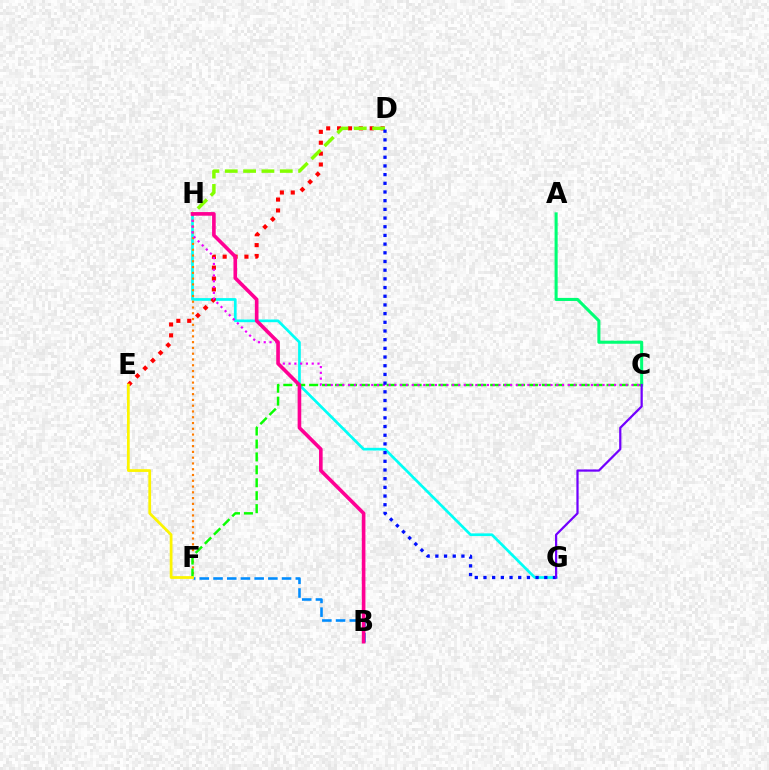{('A', 'C'): [{'color': '#00ff74', 'line_style': 'solid', 'thickness': 2.21}], ('G', 'H'): [{'color': '#00fff6', 'line_style': 'solid', 'thickness': 1.95}], ('D', 'E'): [{'color': '#ff0000', 'line_style': 'dotted', 'thickness': 2.96}], ('B', 'F'): [{'color': '#008cff', 'line_style': 'dashed', 'thickness': 1.86}], ('F', 'H'): [{'color': '#ff7c00', 'line_style': 'dotted', 'thickness': 1.57}], ('C', 'F'): [{'color': '#08ff00', 'line_style': 'dashed', 'thickness': 1.76}], ('D', 'H'): [{'color': '#84ff00', 'line_style': 'dashed', 'thickness': 2.49}], ('C', 'H'): [{'color': '#ee00ff', 'line_style': 'dotted', 'thickness': 1.57}], ('B', 'H'): [{'color': '#ff0094', 'line_style': 'solid', 'thickness': 2.61}], ('E', 'F'): [{'color': '#fcf500', 'line_style': 'solid', 'thickness': 1.98}], ('D', 'G'): [{'color': '#0010ff', 'line_style': 'dotted', 'thickness': 2.36}], ('C', 'G'): [{'color': '#7200ff', 'line_style': 'solid', 'thickness': 1.6}]}